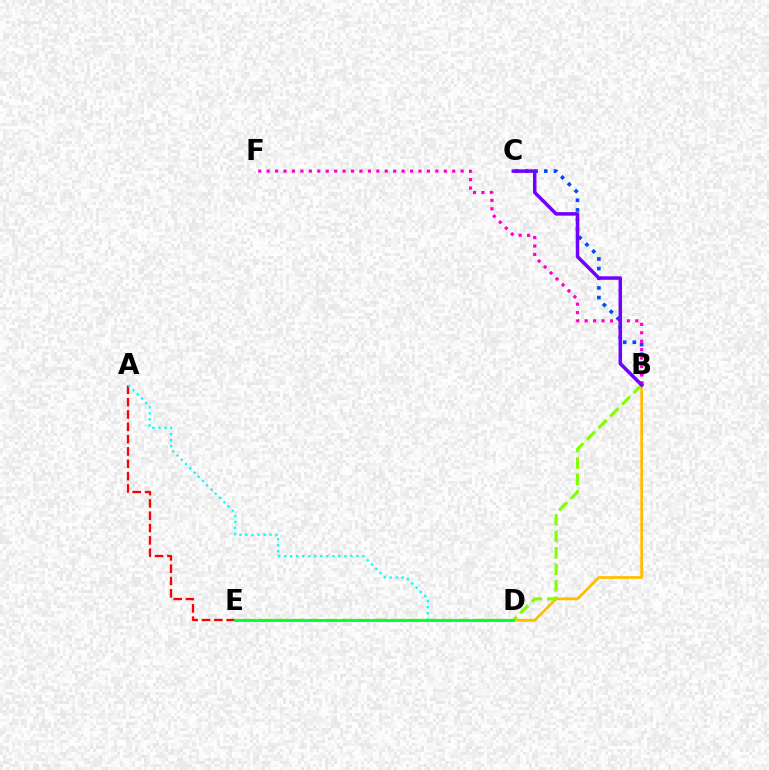{('B', 'D'): [{'color': '#ffbd00', 'line_style': 'solid', 'thickness': 1.98}], ('B', 'C'): [{'color': '#004bff', 'line_style': 'dotted', 'thickness': 2.62}, {'color': '#7200ff', 'line_style': 'solid', 'thickness': 2.52}], ('B', 'F'): [{'color': '#ff00cf', 'line_style': 'dotted', 'thickness': 2.29}], ('A', 'E'): [{'color': '#ff0000', 'line_style': 'dashed', 'thickness': 1.68}], ('A', 'D'): [{'color': '#00fff6', 'line_style': 'dotted', 'thickness': 1.63}], ('B', 'E'): [{'color': '#84ff00', 'line_style': 'dashed', 'thickness': 2.24}], ('D', 'E'): [{'color': '#00ff39', 'line_style': 'solid', 'thickness': 2.08}]}